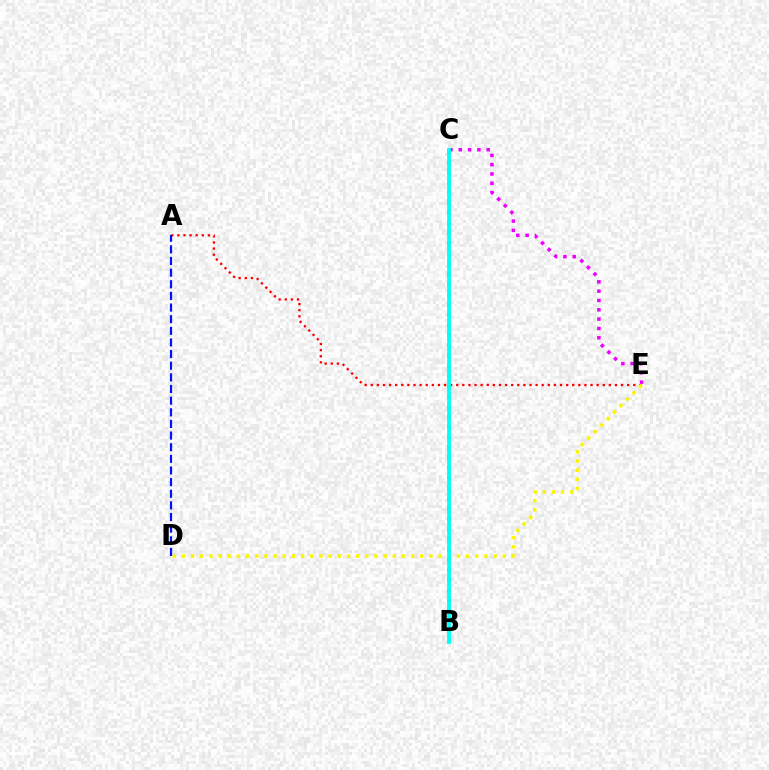{('A', 'E'): [{'color': '#ff0000', 'line_style': 'dotted', 'thickness': 1.66}], ('D', 'E'): [{'color': '#fcf500', 'line_style': 'dotted', 'thickness': 2.49}], ('C', 'E'): [{'color': '#ee00ff', 'line_style': 'dotted', 'thickness': 2.53}], ('B', 'C'): [{'color': '#08ff00', 'line_style': 'dotted', 'thickness': 2.77}, {'color': '#00fff6', 'line_style': 'solid', 'thickness': 2.71}], ('A', 'D'): [{'color': '#0010ff', 'line_style': 'dashed', 'thickness': 1.58}]}